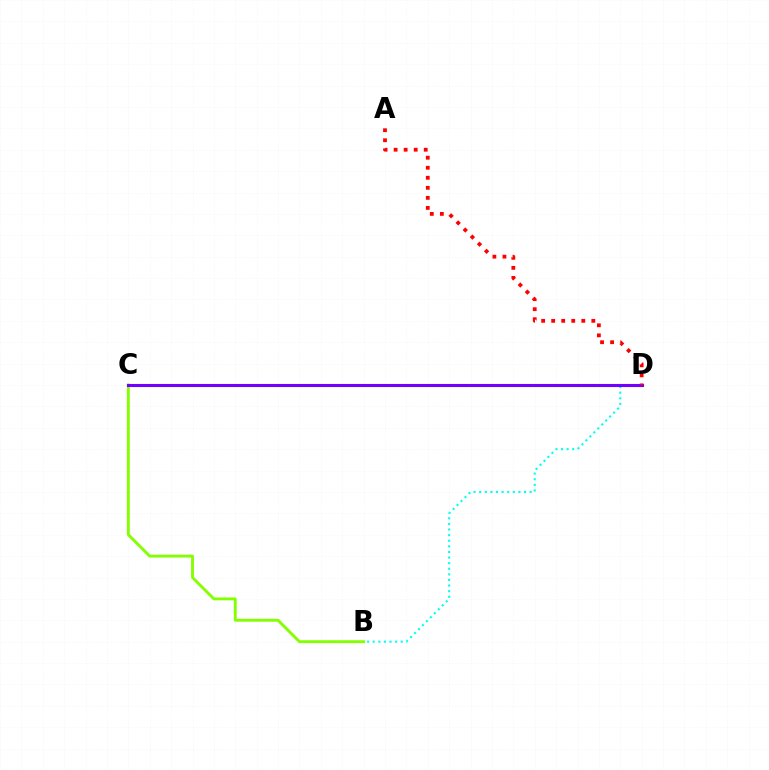{('B', 'D'): [{'color': '#00fff6', 'line_style': 'dotted', 'thickness': 1.52}], ('B', 'C'): [{'color': '#84ff00', 'line_style': 'solid', 'thickness': 2.07}], ('C', 'D'): [{'color': '#7200ff', 'line_style': 'solid', 'thickness': 2.22}], ('A', 'D'): [{'color': '#ff0000', 'line_style': 'dotted', 'thickness': 2.73}]}